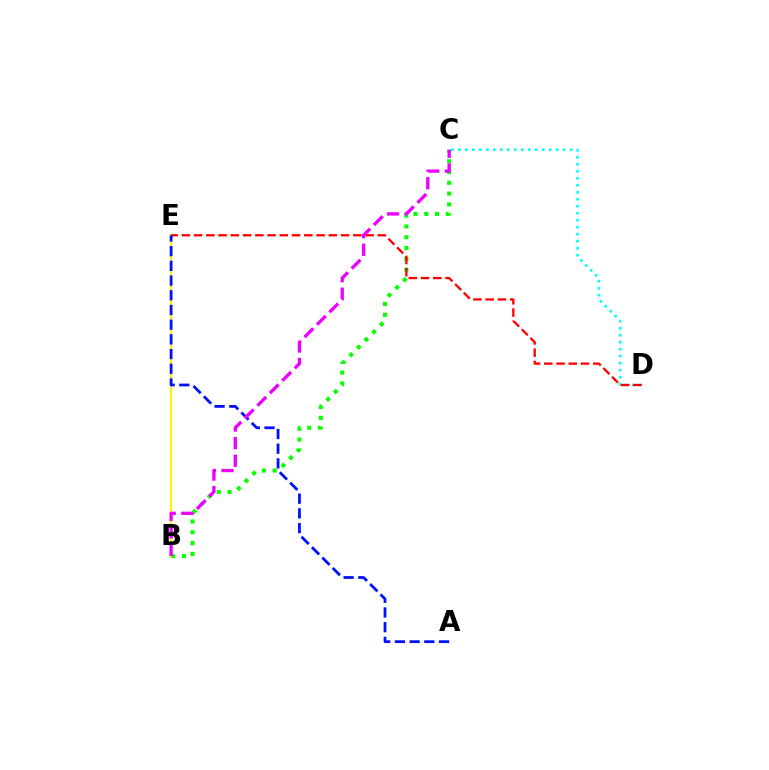{('B', 'C'): [{'color': '#08ff00', 'line_style': 'dotted', 'thickness': 2.93}, {'color': '#ee00ff', 'line_style': 'dashed', 'thickness': 2.39}], ('B', 'E'): [{'color': '#fcf500', 'line_style': 'solid', 'thickness': 1.56}], ('C', 'D'): [{'color': '#00fff6', 'line_style': 'dotted', 'thickness': 1.9}], ('D', 'E'): [{'color': '#ff0000', 'line_style': 'dashed', 'thickness': 1.66}], ('A', 'E'): [{'color': '#0010ff', 'line_style': 'dashed', 'thickness': 2.0}]}